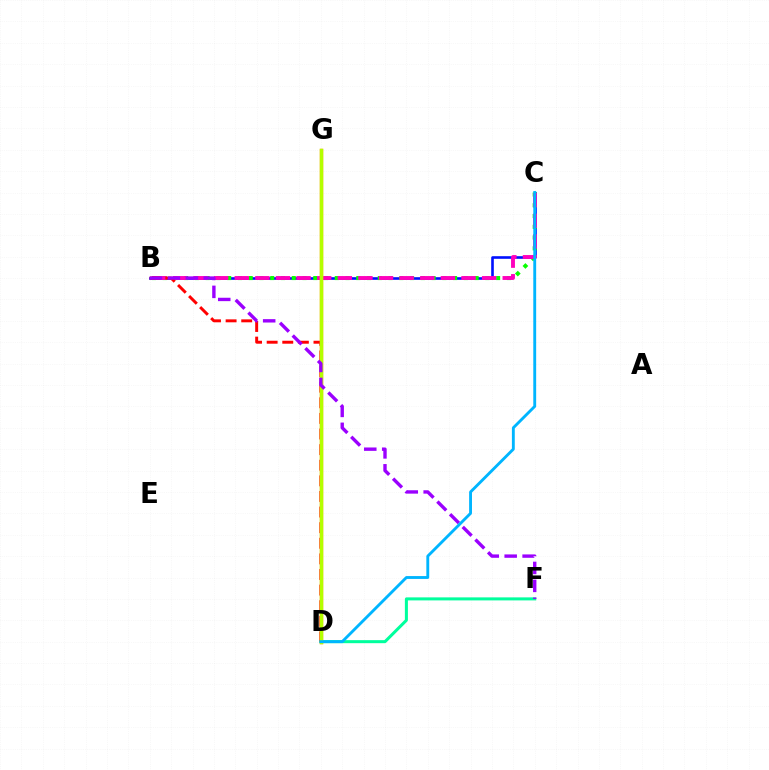{('B', 'C'): [{'color': '#0010ff', 'line_style': 'solid', 'thickness': 1.88}, {'color': '#08ff00', 'line_style': 'dotted', 'thickness': 2.92}, {'color': '#ff00bd', 'line_style': 'dashed', 'thickness': 2.8}], ('D', 'F'): [{'color': '#00ff9d', 'line_style': 'solid', 'thickness': 2.18}], ('B', 'D'): [{'color': '#ff0000', 'line_style': 'dashed', 'thickness': 2.12}], ('D', 'G'): [{'color': '#ffa500', 'line_style': 'solid', 'thickness': 2.52}, {'color': '#b3ff00', 'line_style': 'solid', 'thickness': 2.38}], ('B', 'F'): [{'color': '#9b00ff', 'line_style': 'dashed', 'thickness': 2.44}], ('C', 'D'): [{'color': '#00b5ff', 'line_style': 'solid', 'thickness': 2.07}]}